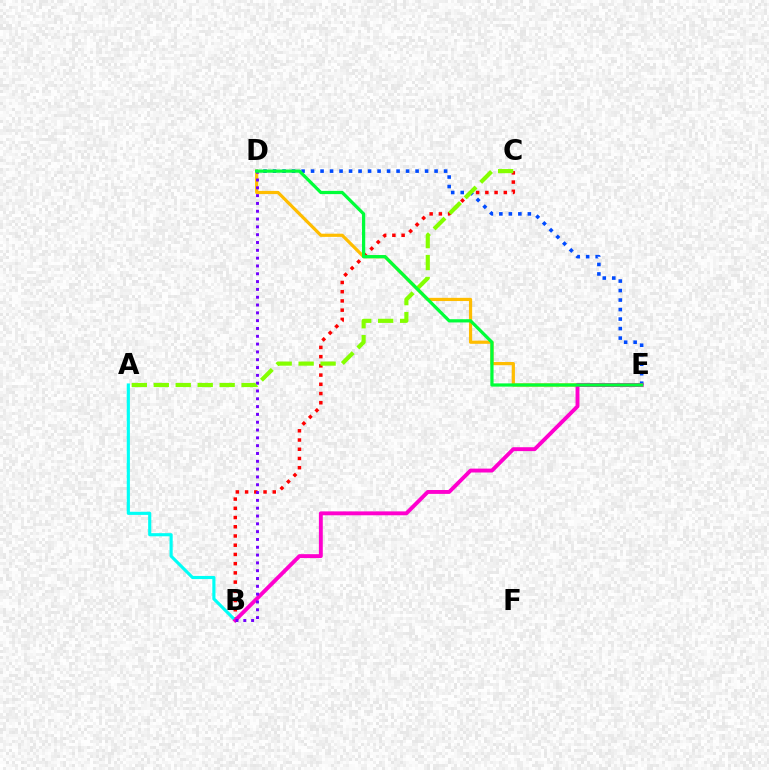{('D', 'E'): [{'color': '#ffbd00', 'line_style': 'solid', 'thickness': 2.3}, {'color': '#004bff', 'line_style': 'dotted', 'thickness': 2.58}, {'color': '#00ff39', 'line_style': 'solid', 'thickness': 2.33}], ('B', 'C'): [{'color': '#ff0000', 'line_style': 'dotted', 'thickness': 2.51}], ('A', 'B'): [{'color': '#00fff6', 'line_style': 'solid', 'thickness': 2.26}], ('B', 'E'): [{'color': '#ff00cf', 'line_style': 'solid', 'thickness': 2.8}], ('B', 'D'): [{'color': '#7200ff', 'line_style': 'dotted', 'thickness': 2.12}], ('A', 'C'): [{'color': '#84ff00', 'line_style': 'dashed', 'thickness': 2.98}]}